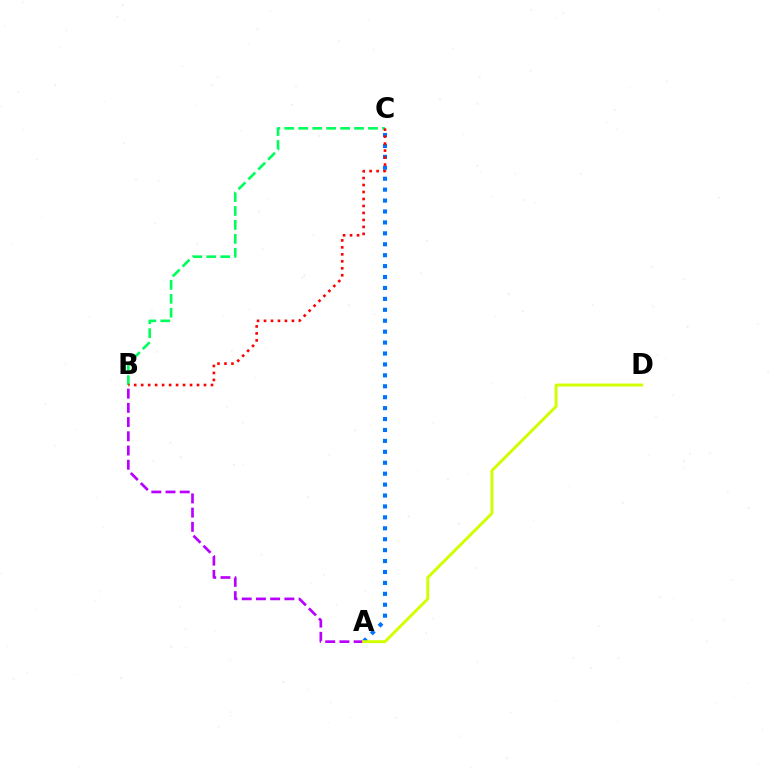{('B', 'C'): [{'color': '#00ff5c', 'line_style': 'dashed', 'thickness': 1.89}, {'color': '#ff0000', 'line_style': 'dotted', 'thickness': 1.9}], ('A', 'C'): [{'color': '#0074ff', 'line_style': 'dotted', 'thickness': 2.97}], ('A', 'B'): [{'color': '#b900ff', 'line_style': 'dashed', 'thickness': 1.93}], ('A', 'D'): [{'color': '#d1ff00', 'line_style': 'solid', 'thickness': 2.12}]}